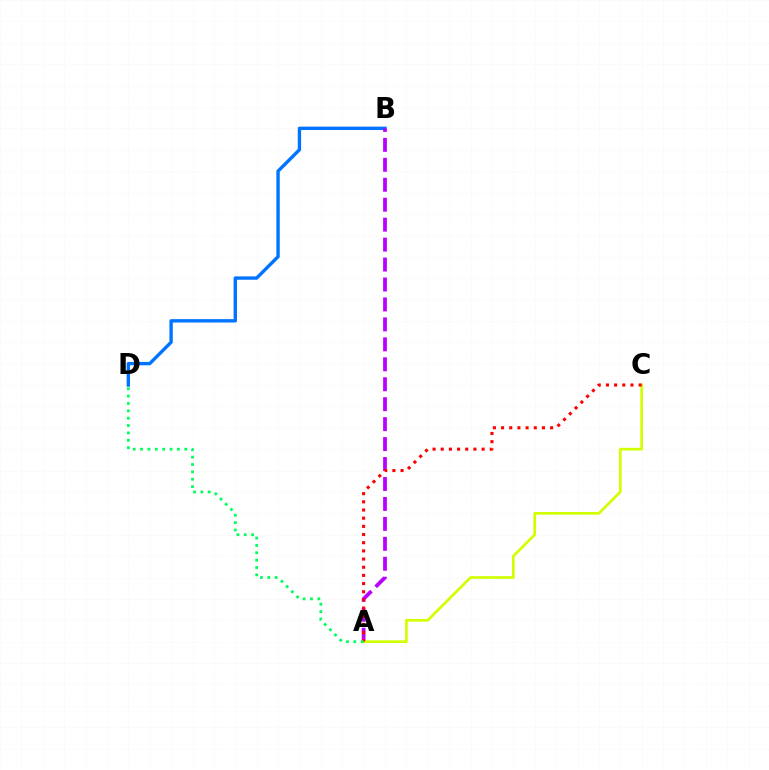{('B', 'D'): [{'color': '#0074ff', 'line_style': 'solid', 'thickness': 2.43}], ('A', 'B'): [{'color': '#b900ff', 'line_style': 'dashed', 'thickness': 2.71}], ('A', 'C'): [{'color': '#d1ff00', 'line_style': 'solid', 'thickness': 1.94}, {'color': '#ff0000', 'line_style': 'dotted', 'thickness': 2.22}], ('A', 'D'): [{'color': '#00ff5c', 'line_style': 'dotted', 'thickness': 2.0}]}